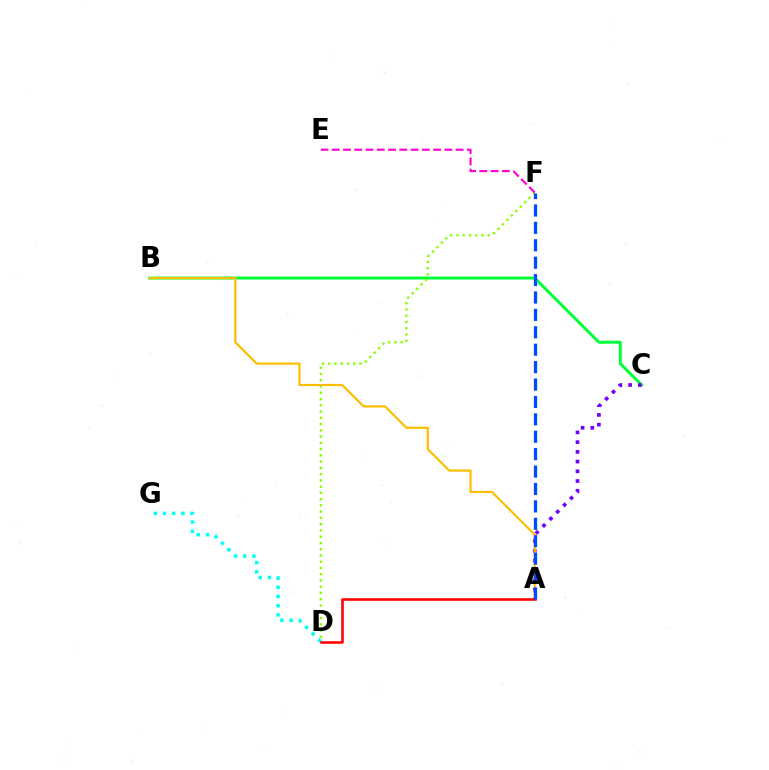{('B', 'C'): [{'color': '#00ff39', 'line_style': 'solid', 'thickness': 2.12}], ('D', 'G'): [{'color': '#00fff6', 'line_style': 'dotted', 'thickness': 2.5}], ('D', 'F'): [{'color': '#84ff00', 'line_style': 'dotted', 'thickness': 1.7}], ('A', 'C'): [{'color': '#7200ff', 'line_style': 'dotted', 'thickness': 2.64}], ('A', 'B'): [{'color': '#ffbd00', 'line_style': 'solid', 'thickness': 1.57}], ('A', 'D'): [{'color': '#ff0000', 'line_style': 'solid', 'thickness': 1.86}], ('E', 'F'): [{'color': '#ff00cf', 'line_style': 'dashed', 'thickness': 1.53}], ('A', 'F'): [{'color': '#004bff', 'line_style': 'dashed', 'thickness': 2.36}]}